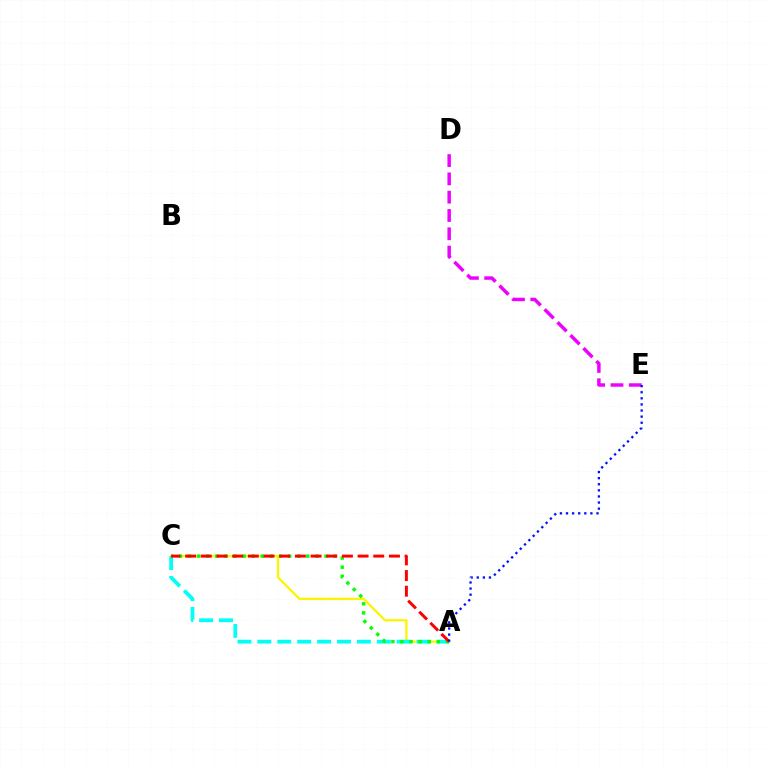{('A', 'C'): [{'color': '#fcf500', 'line_style': 'solid', 'thickness': 1.66}, {'color': '#00fff6', 'line_style': 'dashed', 'thickness': 2.71}, {'color': '#08ff00', 'line_style': 'dotted', 'thickness': 2.47}, {'color': '#ff0000', 'line_style': 'dashed', 'thickness': 2.13}], ('D', 'E'): [{'color': '#ee00ff', 'line_style': 'dashed', 'thickness': 2.49}], ('A', 'E'): [{'color': '#0010ff', 'line_style': 'dotted', 'thickness': 1.66}]}